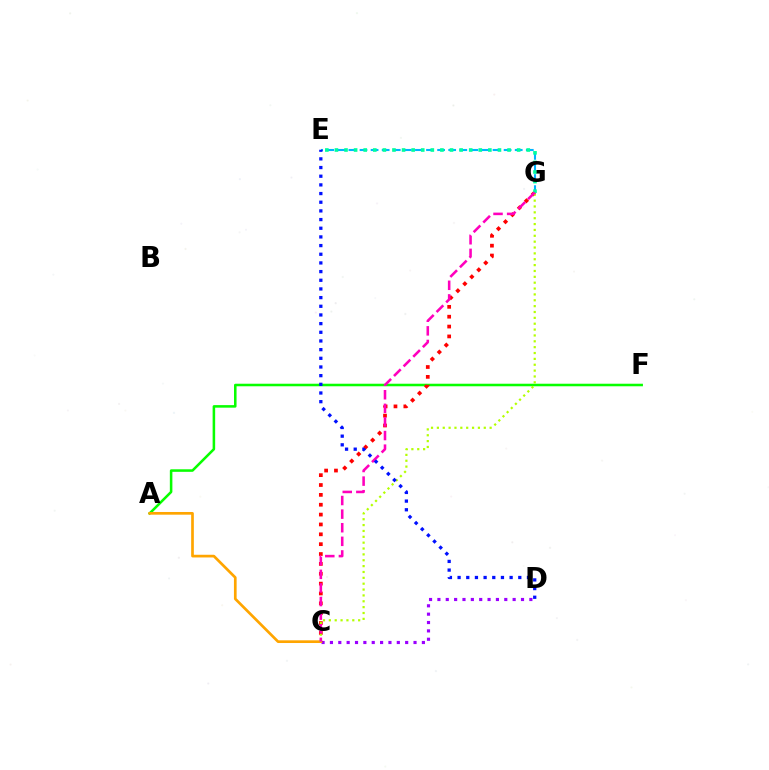{('C', 'D'): [{'color': '#9b00ff', 'line_style': 'dotted', 'thickness': 2.27}], ('A', 'F'): [{'color': '#08ff00', 'line_style': 'solid', 'thickness': 1.83}], ('C', 'G'): [{'color': '#ff0000', 'line_style': 'dotted', 'thickness': 2.68}, {'color': '#b3ff00', 'line_style': 'dotted', 'thickness': 1.59}, {'color': '#ff00bd', 'line_style': 'dashed', 'thickness': 1.85}], ('E', 'G'): [{'color': '#00b5ff', 'line_style': 'dashed', 'thickness': 1.51}, {'color': '#00ff9d', 'line_style': 'dotted', 'thickness': 2.61}], ('A', 'C'): [{'color': '#ffa500', 'line_style': 'solid', 'thickness': 1.94}], ('D', 'E'): [{'color': '#0010ff', 'line_style': 'dotted', 'thickness': 2.36}]}